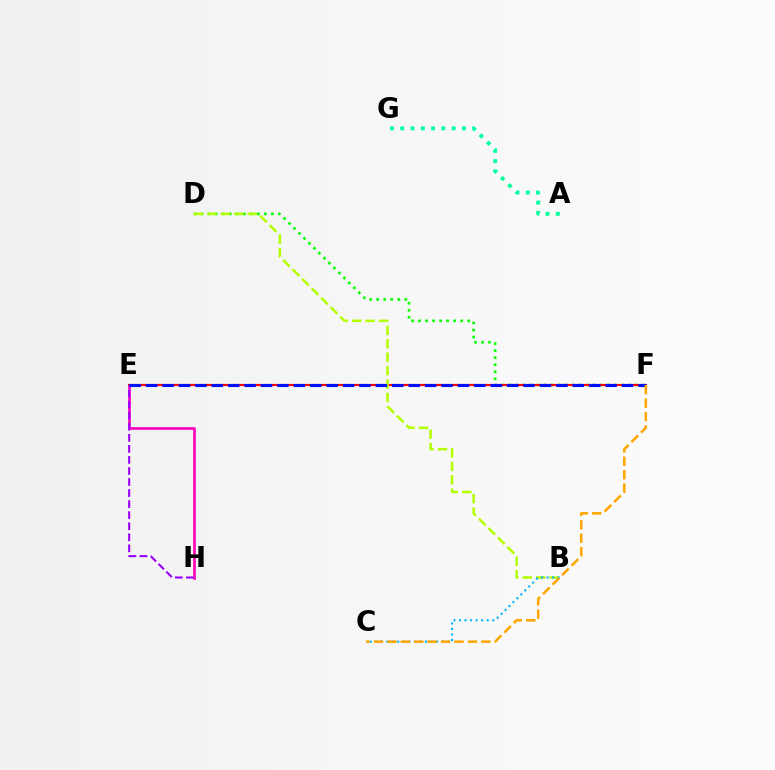{('E', 'H'): [{'color': '#ff00bd', 'line_style': 'solid', 'thickness': 1.91}, {'color': '#9b00ff', 'line_style': 'dashed', 'thickness': 1.5}], ('A', 'G'): [{'color': '#00ff9d', 'line_style': 'dotted', 'thickness': 2.79}], ('D', 'F'): [{'color': '#08ff00', 'line_style': 'dotted', 'thickness': 1.91}], ('E', 'F'): [{'color': '#ff0000', 'line_style': 'solid', 'thickness': 1.53}, {'color': '#0010ff', 'line_style': 'dashed', 'thickness': 2.23}], ('B', 'D'): [{'color': '#b3ff00', 'line_style': 'dashed', 'thickness': 1.82}], ('B', 'C'): [{'color': '#00b5ff', 'line_style': 'dotted', 'thickness': 1.5}], ('C', 'F'): [{'color': '#ffa500', 'line_style': 'dashed', 'thickness': 1.82}]}